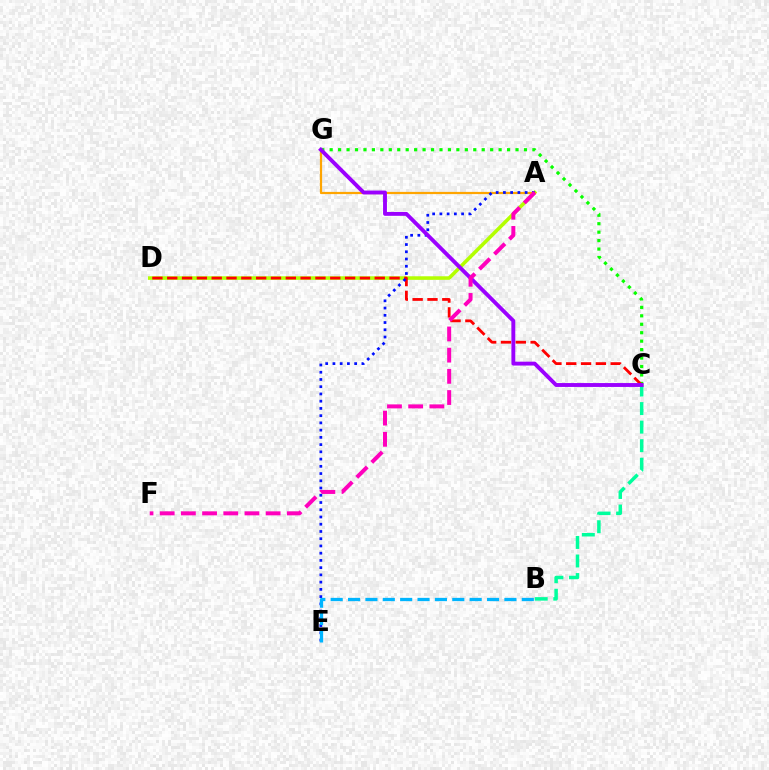{('C', 'G'): [{'color': '#08ff00', 'line_style': 'dotted', 'thickness': 2.3}, {'color': '#9b00ff', 'line_style': 'solid', 'thickness': 2.79}], ('A', 'D'): [{'color': '#b3ff00', 'line_style': 'solid', 'thickness': 2.57}], ('C', 'D'): [{'color': '#ff0000', 'line_style': 'dashed', 'thickness': 2.01}], ('B', 'C'): [{'color': '#00ff9d', 'line_style': 'dashed', 'thickness': 2.52}], ('A', 'G'): [{'color': '#ffa500', 'line_style': 'solid', 'thickness': 1.59}], ('A', 'E'): [{'color': '#0010ff', 'line_style': 'dotted', 'thickness': 1.97}], ('A', 'F'): [{'color': '#ff00bd', 'line_style': 'dashed', 'thickness': 2.88}], ('B', 'E'): [{'color': '#00b5ff', 'line_style': 'dashed', 'thickness': 2.36}]}